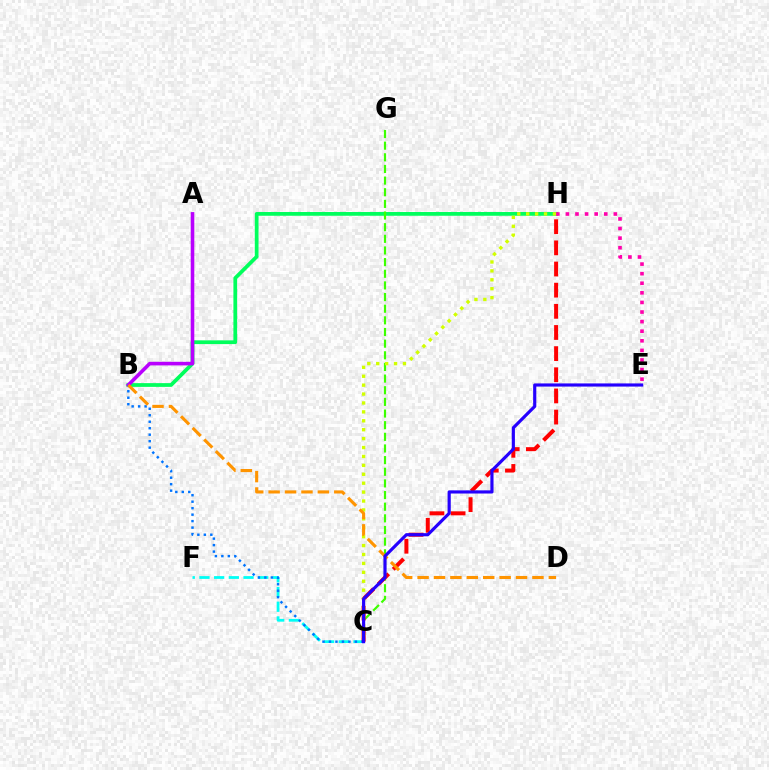{('B', 'H'): [{'color': '#00ff5c', 'line_style': 'solid', 'thickness': 2.7}], ('A', 'B'): [{'color': '#b900ff', 'line_style': 'solid', 'thickness': 2.58}], ('C', 'G'): [{'color': '#3dff00', 'line_style': 'dashed', 'thickness': 1.58}], ('E', 'H'): [{'color': '#ff00ac', 'line_style': 'dotted', 'thickness': 2.61}], ('C', 'F'): [{'color': '#00fff6', 'line_style': 'dashed', 'thickness': 2.0}], ('C', 'H'): [{'color': '#ff0000', 'line_style': 'dashed', 'thickness': 2.87}, {'color': '#d1ff00', 'line_style': 'dotted', 'thickness': 2.42}], ('B', 'C'): [{'color': '#0074ff', 'line_style': 'dotted', 'thickness': 1.76}], ('B', 'D'): [{'color': '#ff9400', 'line_style': 'dashed', 'thickness': 2.23}], ('C', 'E'): [{'color': '#2500ff', 'line_style': 'solid', 'thickness': 2.27}]}